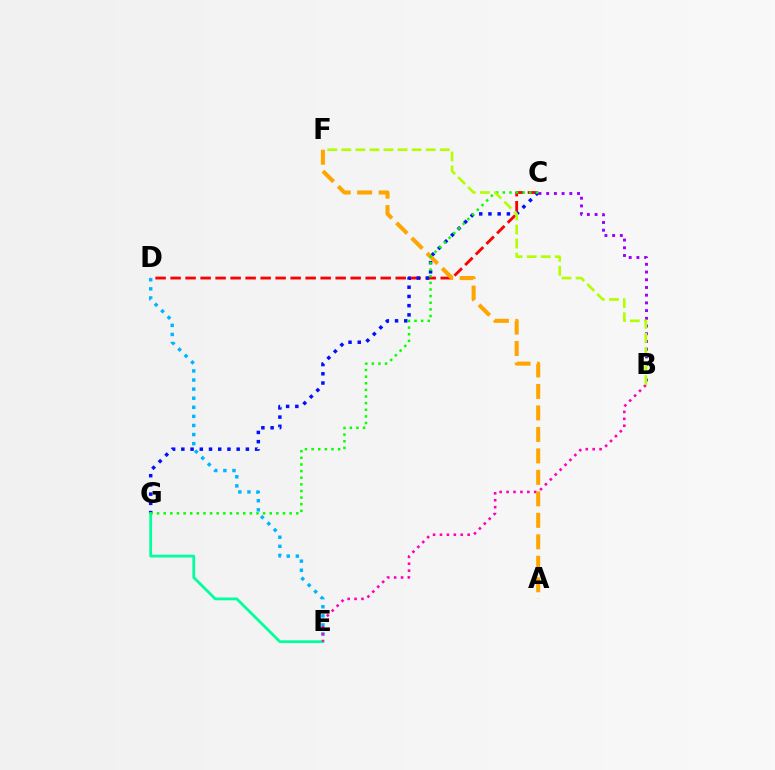{('C', 'D'): [{'color': '#ff0000', 'line_style': 'dashed', 'thickness': 2.04}], ('D', 'E'): [{'color': '#00b5ff', 'line_style': 'dotted', 'thickness': 2.47}], ('C', 'G'): [{'color': '#0010ff', 'line_style': 'dotted', 'thickness': 2.51}, {'color': '#08ff00', 'line_style': 'dotted', 'thickness': 1.8}], ('B', 'C'): [{'color': '#9b00ff', 'line_style': 'dotted', 'thickness': 2.1}], ('E', 'G'): [{'color': '#00ff9d', 'line_style': 'solid', 'thickness': 1.99}], ('B', 'E'): [{'color': '#ff00bd', 'line_style': 'dotted', 'thickness': 1.88}], ('A', 'F'): [{'color': '#ffa500', 'line_style': 'dashed', 'thickness': 2.92}], ('B', 'F'): [{'color': '#b3ff00', 'line_style': 'dashed', 'thickness': 1.91}]}